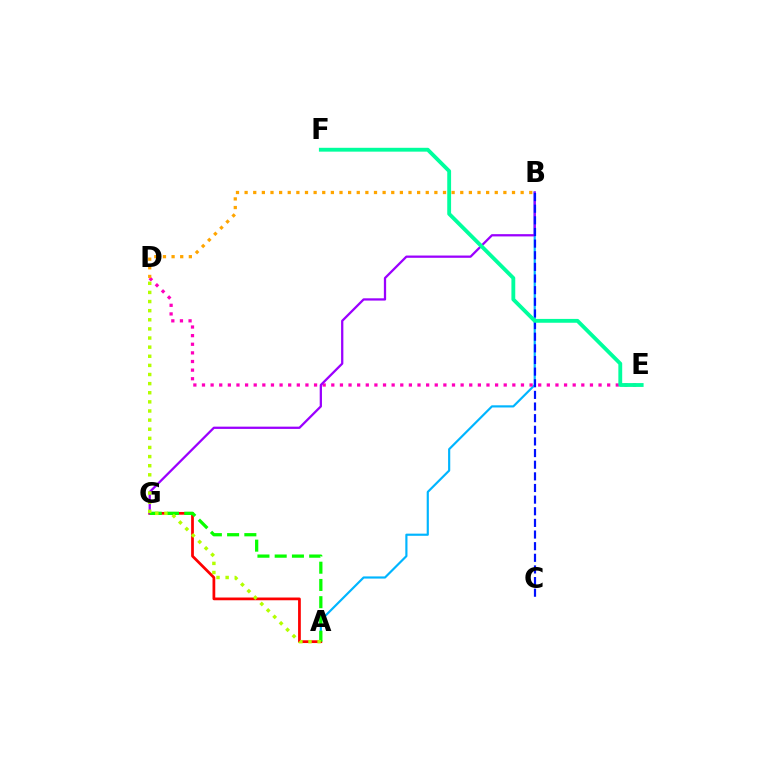{('A', 'B'): [{'color': '#00b5ff', 'line_style': 'solid', 'thickness': 1.56}], ('D', 'E'): [{'color': '#ff00bd', 'line_style': 'dotted', 'thickness': 2.34}], ('A', 'G'): [{'color': '#ff0000', 'line_style': 'solid', 'thickness': 1.98}, {'color': '#08ff00', 'line_style': 'dashed', 'thickness': 2.34}], ('B', 'G'): [{'color': '#9b00ff', 'line_style': 'solid', 'thickness': 1.63}], ('A', 'D'): [{'color': '#b3ff00', 'line_style': 'dotted', 'thickness': 2.48}], ('B', 'D'): [{'color': '#ffa500', 'line_style': 'dotted', 'thickness': 2.34}], ('B', 'C'): [{'color': '#0010ff', 'line_style': 'dashed', 'thickness': 1.58}], ('E', 'F'): [{'color': '#00ff9d', 'line_style': 'solid', 'thickness': 2.77}]}